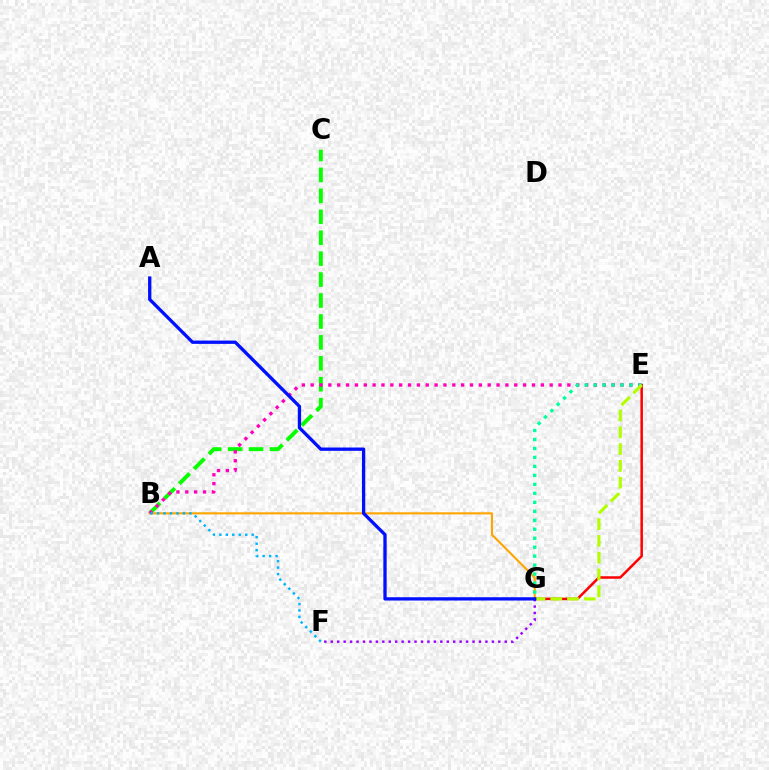{('B', 'C'): [{'color': '#08ff00', 'line_style': 'dashed', 'thickness': 2.84}], ('B', 'G'): [{'color': '#ffa500', 'line_style': 'solid', 'thickness': 1.52}], ('B', 'E'): [{'color': '#ff00bd', 'line_style': 'dotted', 'thickness': 2.4}], ('E', 'G'): [{'color': '#ff0000', 'line_style': 'solid', 'thickness': 1.8}, {'color': '#00ff9d', 'line_style': 'dotted', 'thickness': 2.44}, {'color': '#b3ff00', 'line_style': 'dashed', 'thickness': 2.28}], ('B', 'F'): [{'color': '#00b5ff', 'line_style': 'dotted', 'thickness': 1.76}], ('F', 'G'): [{'color': '#9b00ff', 'line_style': 'dotted', 'thickness': 1.75}], ('A', 'G'): [{'color': '#0010ff', 'line_style': 'solid', 'thickness': 2.38}]}